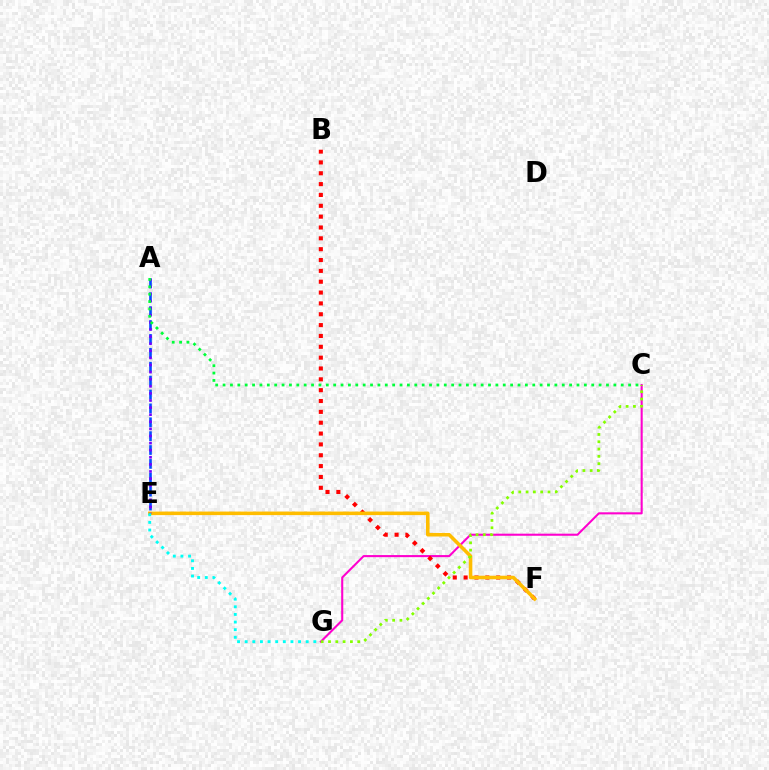{('A', 'E'): [{'color': '#004bff', 'line_style': 'dashed', 'thickness': 1.89}, {'color': '#7200ff', 'line_style': 'dotted', 'thickness': 1.93}], ('C', 'G'): [{'color': '#ff00cf', 'line_style': 'solid', 'thickness': 1.5}, {'color': '#84ff00', 'line_style': 'dotted', 'thickness': 1.98}], ('B', 'F'): [{'color': '#ff0000', 'line_style': 'dotted', 'thickness': 2.95}], ('E', 'F'): [{'color': '#ffbd00', 'line_style': 'solid', 'thickness': 2.56}], ('A', 'C'): [{'color': '#00ff39', 'line_style': 'dotted', 'thickness': 2.0}], ('E', 'G'): [{'color': '#00fff6', 'line_style': 'dotted', 'thickness': 2.07}]}